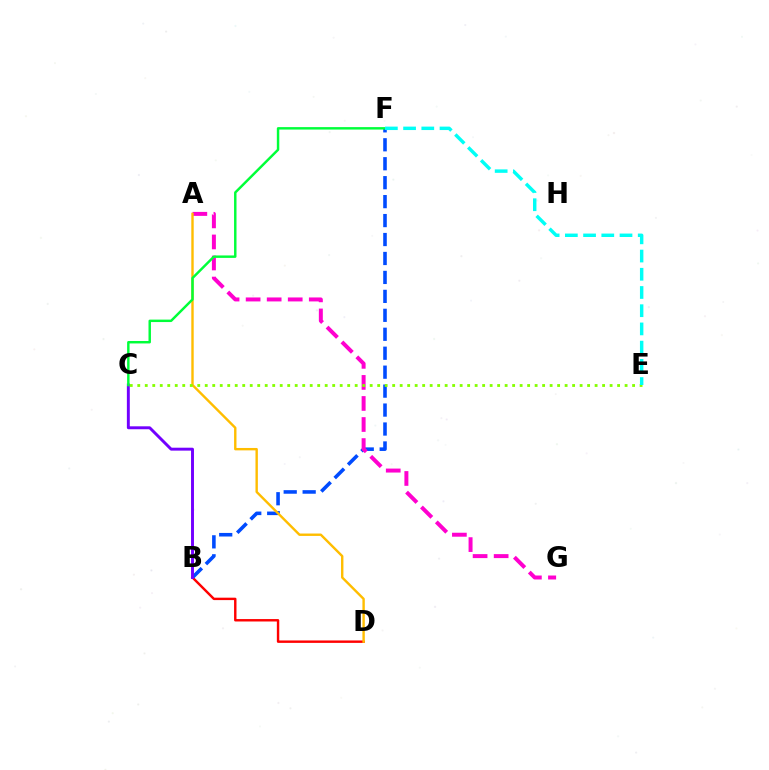{('B', 'D'): [{'color': '#ff0000', 'line_style': 'solid', 'thickness': 1.74}], ('B', 'F'): [{'color': '#004bff', 'line_style': 'dashed', 'thickness': 2.57}], ('A', 'G'): [{'color': '#ff00cf', 'line_style': 'dashed', 'thickness': 2.86}], ('A', 'D'): [{'color': '#ffbd00', 'line_style': 'solid', 'thickness': 1.73}], ('B', 'C'): [{'color': '#7200ff', 'line_style': 'solid', 'thickness': 2.11}], ('C', 'F'): [{'color': '#00ff39', 'line_style': 'solid', 'thickness': 1.77}], ('C', 'E'): [{'color': '#84ff00', 'line_style': 'dotted', 'thickness': 2.04}], ('E', 'F'): [{'color': '#00fff6', 'line_style': 'dashed', 'thickness': 2.47}]}